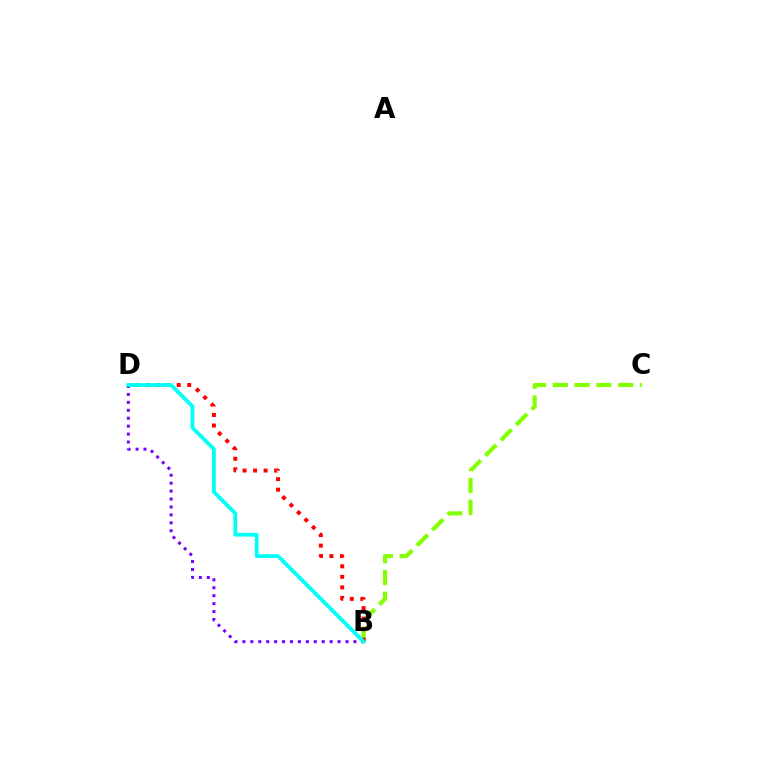{('B', 'C'): [{'color': '#84ff00', 'line_style': 'dashed', 'thickness': 2.96}], ('B', 'D'): [{'color': '#ff0000', 'line_style': 'dotted', 'thickness': 2.86}, {'color': '#7200ff', 'line_style': 'dotted', 'thickness': 2.16}, {'color': '#00fff6', 'line_style': 'solid', 'thickness': 2.71}]}